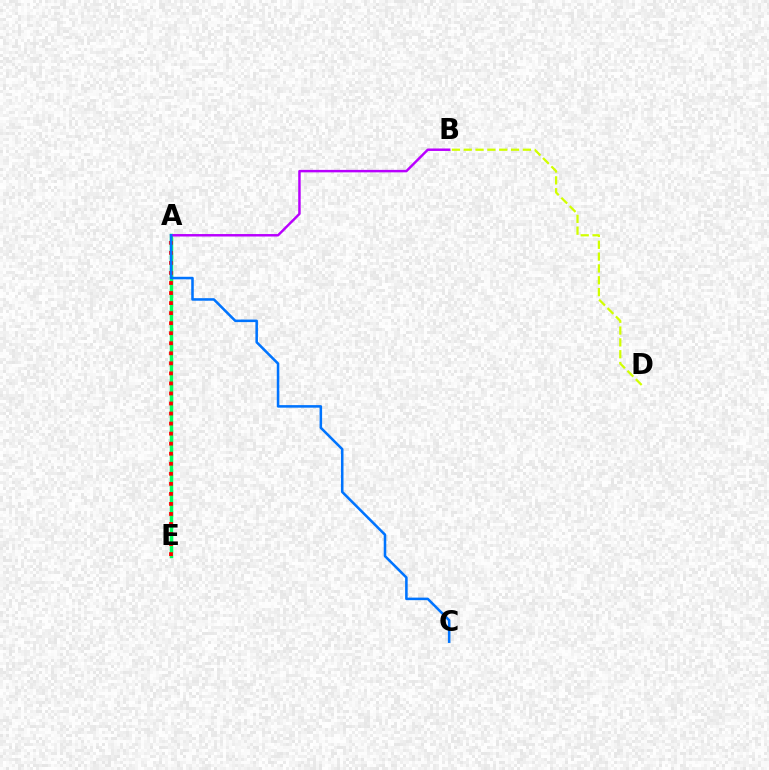{('A', 'E'): [{'color': '#00ff5c', 'line_style': 'solid', 'thickness': 2.51}, {'color': '#ff0000', 'line_style': 'dotted', 'thickness': 2.73}], ('A', 'B'): [{'color': '#b900ff', 'line_style': 'solid', 'thickness': 1.77}], ('B', 'D'): [{'color': '#d1ff00', 'line_style': 'dashed', 'thickness': 1.61}], ('A', 'C'): [{'color': '#0074ff', 'line_style': 'solid', 'thickness': 1.83}]}